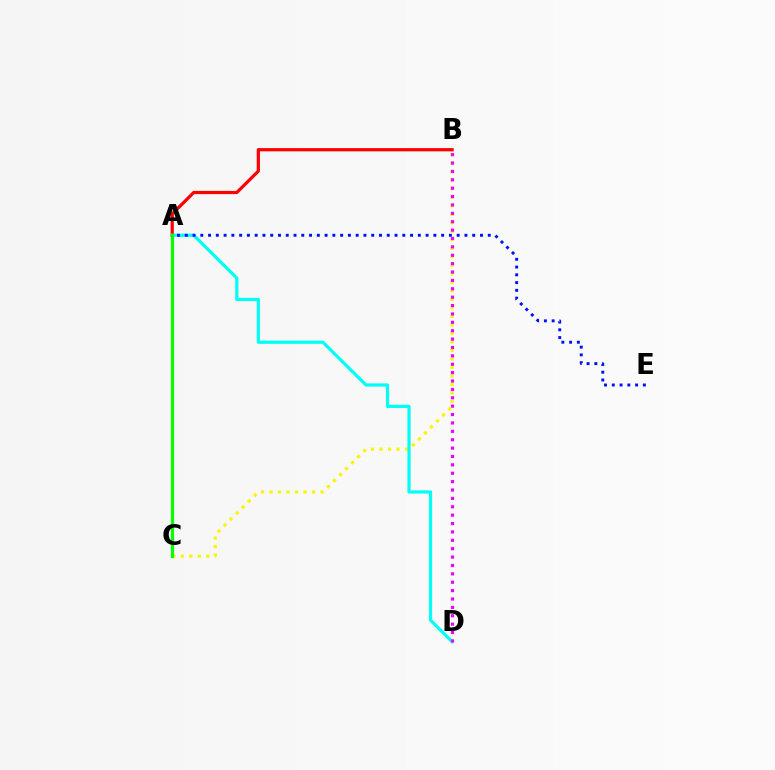{('B', 'C'): [{'color': '#fcf500', 'line_style': 'dotted', 'thickness': 2.31}], ('A', 'B'): [{'color': '#ff0000', 'line_style': 'solid', 'thickness': 2.32}], ('A', 'D'): [{'color': '#00fff6', 'line_style': 'solid', 'thickness': 2.3}], ('B', 'D'): [{'color': '#ee00ff', 'line_style': 'dotted', 'thickness': 2.28}], ('A', 'C'): [{'color': '#08ff00', 'line_style': 'solid', 'thickness': 2.33}], ('A', 'E'): [{'color': '#0010ff', 'line_style': 'dotted', 'thickness': 2.11}]}